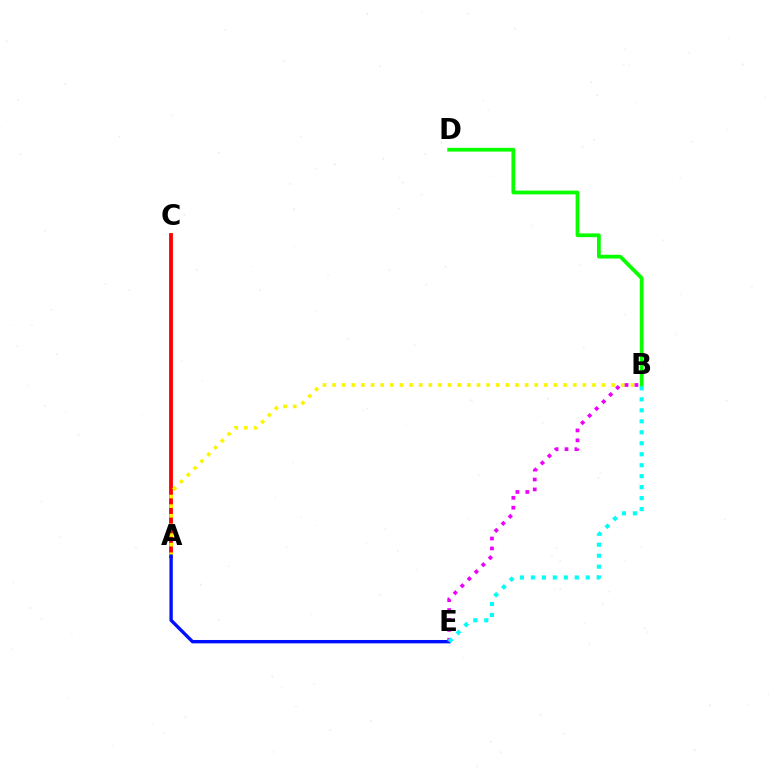{('A', 'C'): [{'color': '#ff0000', 'line_style': 'solid', 'thickness': 2.75}], ('A', 'B'): [{'color': '#fcf500', 'line_style': 'dotted', 'thickness': 2.62}], ('A', 'E'): [{'color': '#0010ff', 'line_style': 'solid', 'thickness': 2.42}], ('B', 'E'): [{'color': '#ee00ff', 'line_style': 'dotted', 'thickness': 2.69}, {'color': '#00fff6', 'line_style': 'dotted', 'thickness': 2.98}], ('B', 'D'): [{'color': '#08ff00', 'line_style': 'solid', 'thickness': 2.71}]}